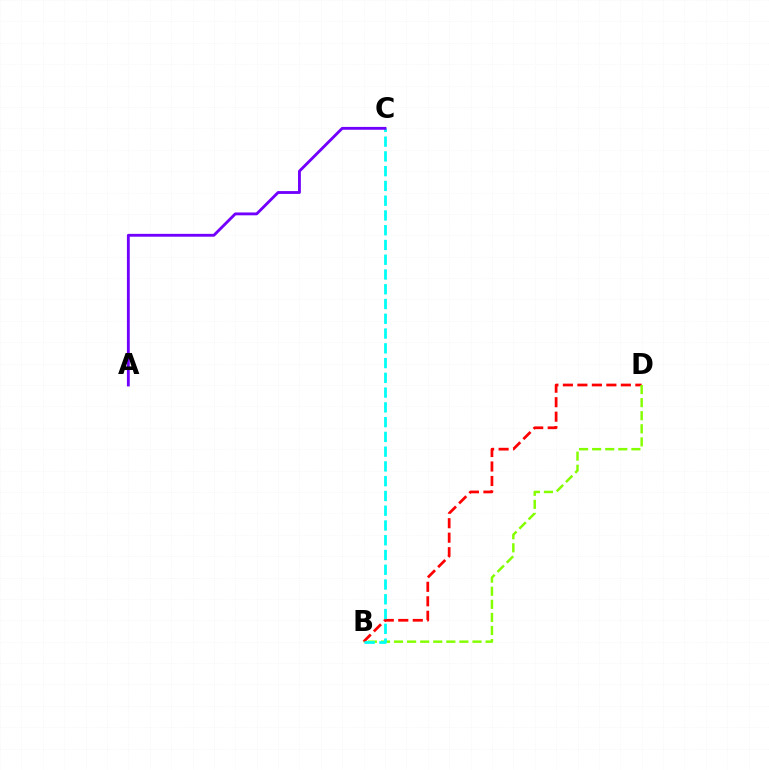{('B', 'D'): [{'color': '#ff0000', 'line_style': 'dashed', 'thickness': 1.97}, {'color': '#84ff00', 'line_style': 'dashed', 'thickness': 1.78}], ('B', 'C'): [{'color': '#00fff6', 'line_style': 'dashed', 'thickness': 2.01}], ('A', 'C'): [{'color': '#7200ff', 'line_style': 'solid', 'thickness': 2.05}]}